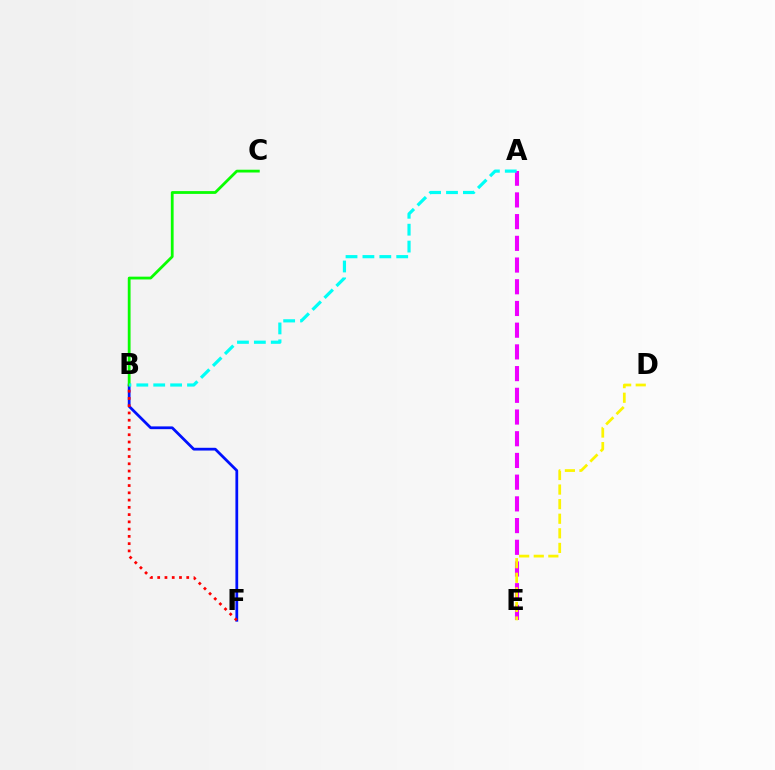{('A', 'E'): [{'color': '#ee00ff', 'line_style': 'dashed', 'thickness': 2.95}], ('B', 'F'): [{'color': '#0010ff', 'line_style': 'solid', 'thickness': 1.99}, {'color': '#ff0000', 'line_style': 'dotted', 'thickness': 1.97}], ('B', 'C'): [{'color': '#08ff00', 'line_style': 'solid', 'thickness': 2.01}], ('A', 'B'): [{'color': '#00fff6', 'line_style': 'dashed', 'thickness': 2.3}], ('D', 'E'): [{'color': '#fcf500', 'line_style': 'dashed', 'thickness': 1.98}]}